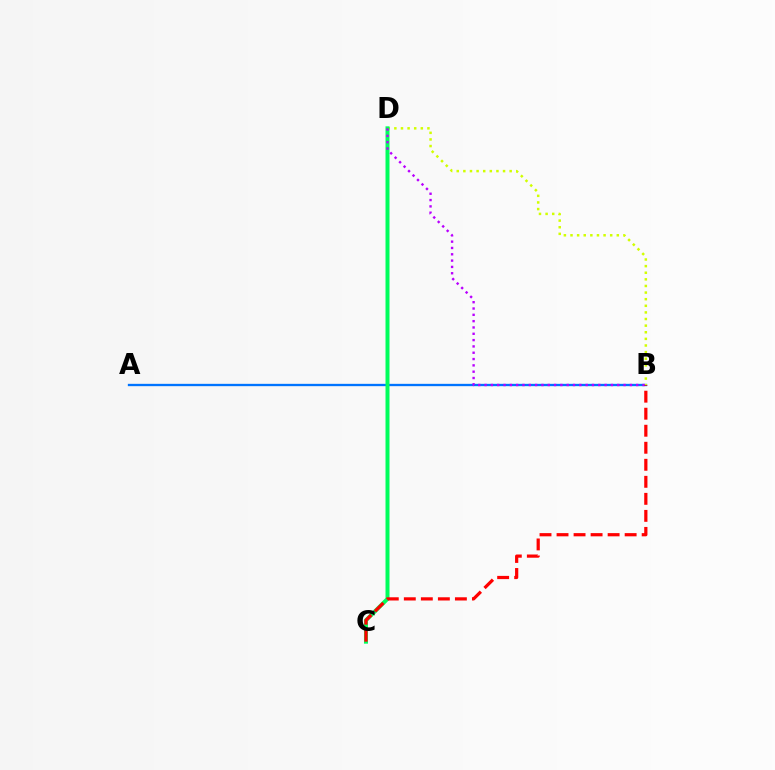{('A', 'B'): [{'color': '#0074ff', 'line_style': 'solid', 'thickness': 1.68}], ('B', 'D'): [{'color': '#d1ff00', 'line_style': 'dotted', 'thickness': 1.8}, {'color': '#b900ff', 'line_style': 'dotted', 'thickness': 1.72}], ('C', 'D'): [{'color': '#00ff5c', 'line_style': 'solid', 'thickness': 2.87}], ('B', 'C'): [{'color': '#ff0000', 'line_style': 'dashed', 'thickness': 2.31}]}